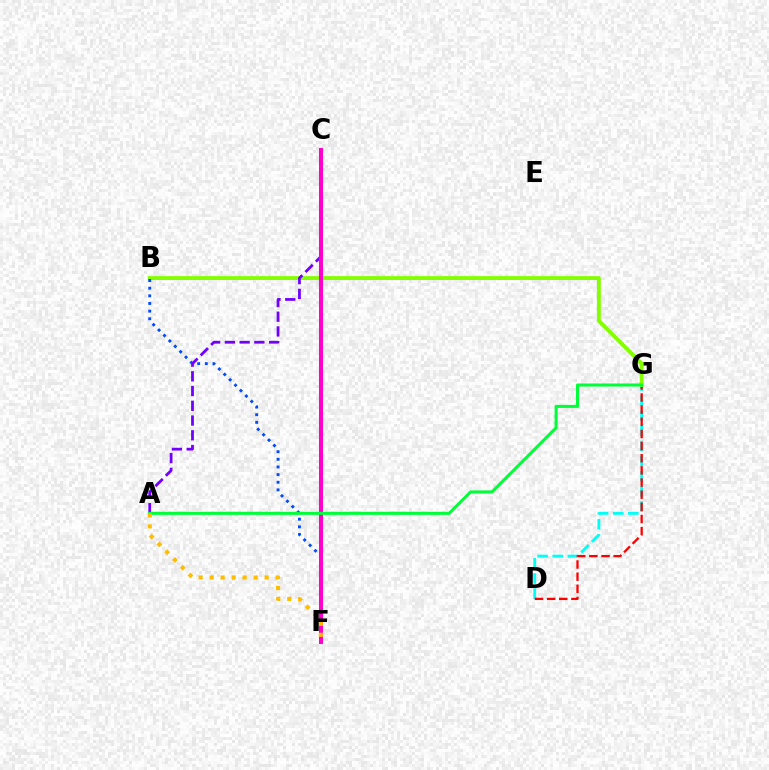{('D', 'G'): [{'color': '#00fff6', 'line_style': 'dashed', 'thickness': 2.05}, {'color': '#ff0000', 'line_style': 'dashed', 'thickness': 1.65}], ('B', 'G'): [{'color': '#84ff00', 'line_style': 'solid', 'thickness': 2.8}], ('B', 'F'): [{'color': '#004bff', 'line_style': 'dotted', 'thickness': 2.08}], ('A', 'C'): [{'color': '#7200ff', 'line_style': 'dashed', 'thickness': 2.0}], ('C', 'F'): [{'color': '#ff00cf', 'line_style': 'solid', 'thickness': 2.9}], ('A', 'G'): [{'color': '#00ff39', 'line_style': 'solid', 'thickness': 2.2}], ('A', 'F'): [{'color': '#ffbd00', 'line_style': 'dotted', 'thickness': 2.99}]}